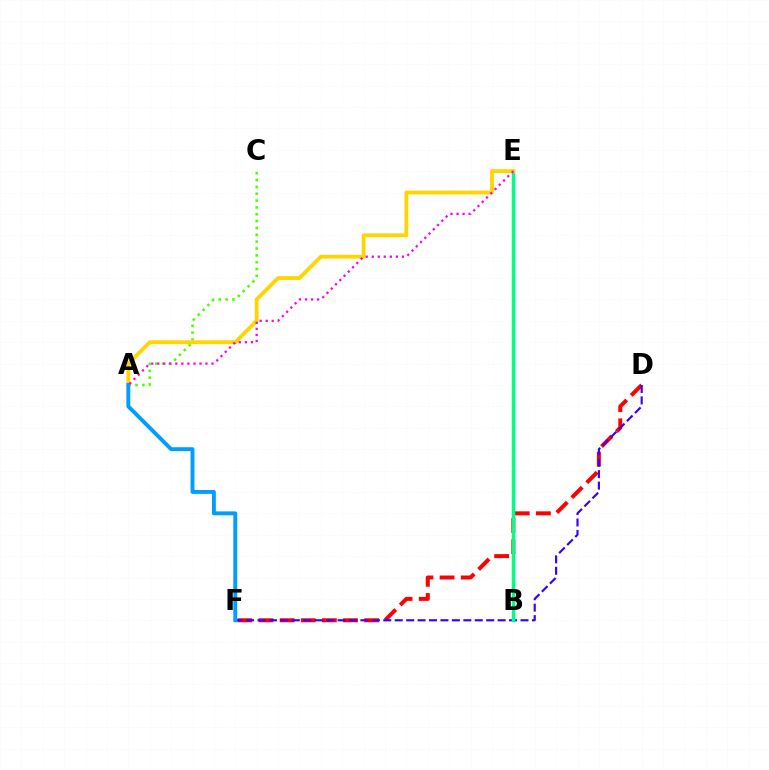{('D', 'F'): [{'color': '#ff0000', 'line_style': 'dashed', 'thickness': 2.87}, {'color': '#3700ff', 'line_style': 'dashed', 'thickness': 1.55}], ('B', 'E'): [{'color': '#00ff86', 'line_style': 'solid', 'thickness': 2.5}], ('A', 'C'): [{'color': '#4fff00', 'line_style': 'dotted', 'thickness': 1.86}], ('A', 'E'): [{'color': '#ffd500', 'line_style': 'solid', 'thickness': 2.77}, {'color': '#ff00ed', 'line_style': 'dotted', 'thickness': 1.64}], ('A', 'F'): [{'color': '#009eff', 'line_style': 'solid', 'thickness': 2.82}]}